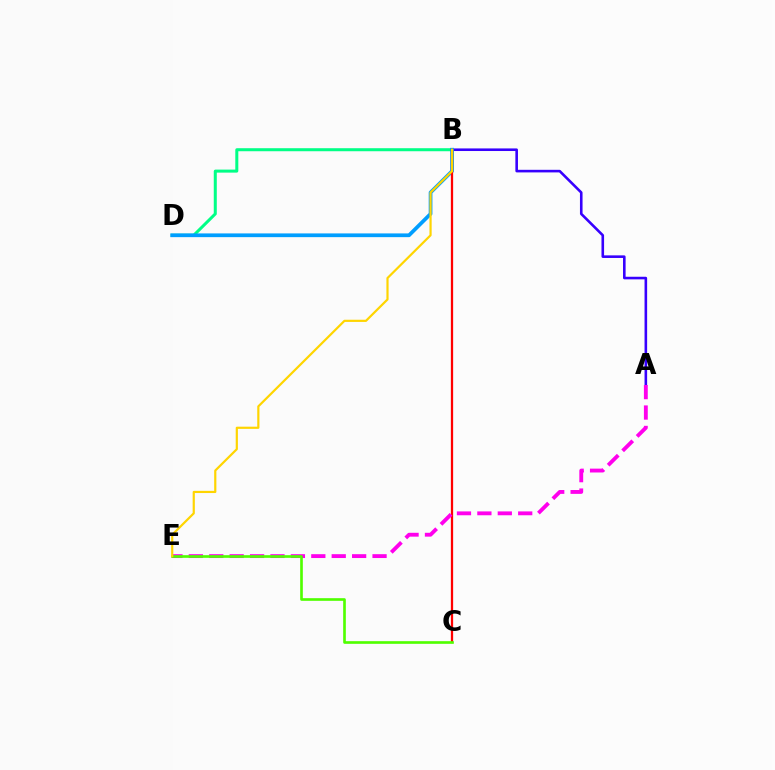{('A', 'B'): [{'color': '#3700ff', 'line_style': 'solid', 'thickness': 1.87}], ('B', 'D'): [{'color': '#00ff86', 'line_style': 'solid', 'thickness': 2.17}, {'color': '#009eff', 'line_style': 'solid', 'thickness': 2.69}], ('B', 'C'): [{'color': '#ff0000', 'line_style': 'solid', 'thickness': 1.63}], ('A', 'E'): [{'color': '#ff00ed', 'line_style': 'dashed', 'thickness': 2.77}], ('C', 'E'): [{'color': '#4fff00', 'line_style': 'solid', 'thickness': 1.91}], ('B', 'E'): [{'color': '#ffd500', 'line_style': 'solid', 'thickness': 1.58}]}